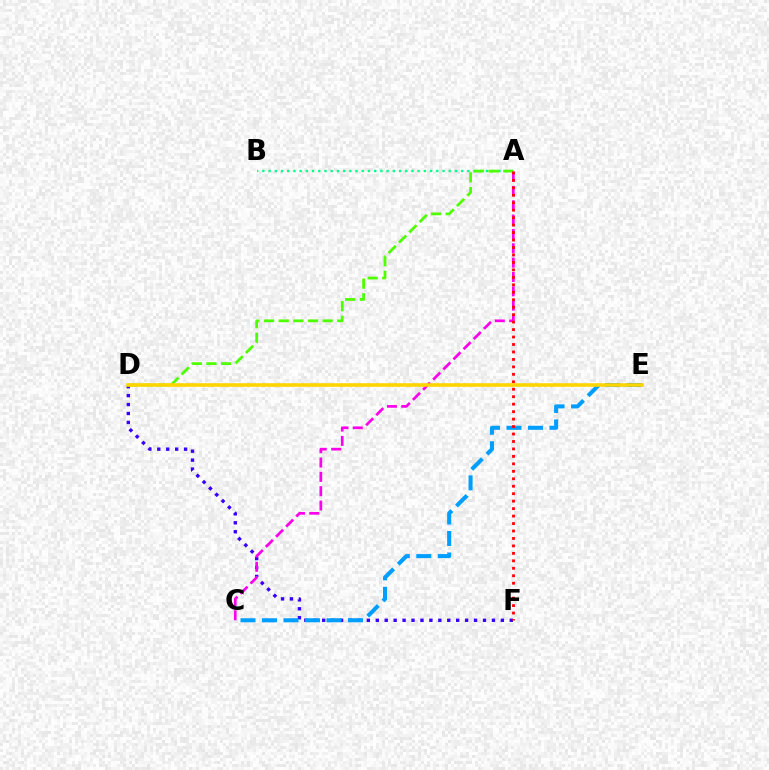{('D', 'F'): [{'color': '#3700ff', 'line_style': 'dotted', 'thickness': 2.43}], ('A', 'B'): [{'color': '#00ff86', 'line_style': 'dotted', 'thickness': 1.69}], ('C', 'E'): [{'color': '#009eff', 'line_style': 'dashed', 'thickness': 2.92}], ('A', 'C'): [{'color': '#ff00ed', 'line_style': 'dashed', 'thickness': 1.95}], ('A', 'D'): [{'color': '#4fff00', 'line_style': 'dashed', 'thickness': 1.99}], ('A', 'F'): [{'color': '#ff0000', 'line_style': 'dotted', 'thickness': 2.03}], ('D', 'E'): [{'color': '#ffd500', 'line_style': 'solid', 'thickness': 2.59}]}